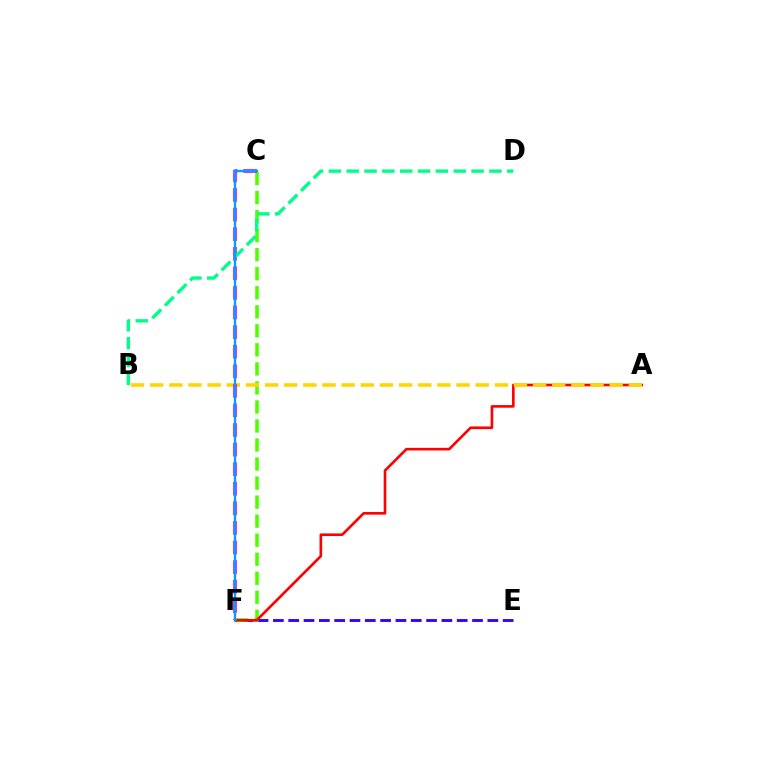{('E', 'F'): [{'color': '#3700ff', 'line_style': 'dashed', 'thickness': 2.08}], ('C', 'F'): [{'color': '#4fff00', 'line_style': 'dashed', 'thickness': 2.59}, {'color': '#ff00ed', 'line_style': 'dashed', 'thickness': 2.66}, {'color': '#009eff', 'line_style': 'solid', 'thickness': 1.69}], ('A', 'F'): [{'color': '#ff0000', 'line_style': 'solid', 'thickness': 1.89}], ('A', 'B'): [{'color': '#ffd500', 'line_style': 'dashed', 'thickness': 2.6}], ('B', 'D'): [{'color': '#00ff86', 'line_style': 'dashed', 'thickness': 2.42}]}